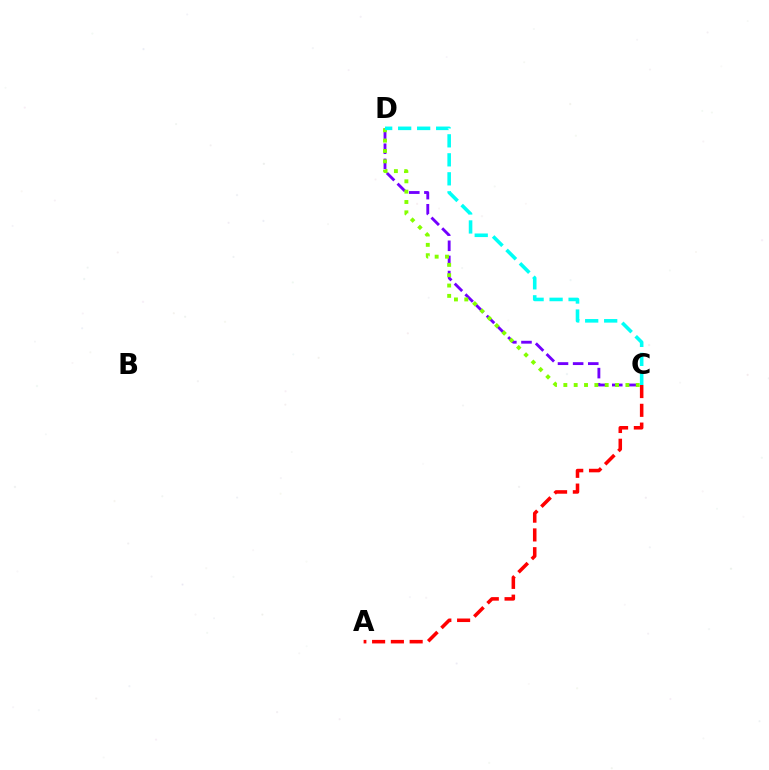{('A', 'C'): [{'color': '#ff0000', 'line_style': 'dashed', 'thickness': 2.55}], ('C', 'D'): [{'color': '#7200ff', 'line_style': 'dashed', 'thickness': 2.06}, {'color': '#84ff00', 'line_style': 'dotted', 'thickness': 2.81}, {'color': '#00fff6', 'line_style': 'dashed', 'thickness': 2.58}]}